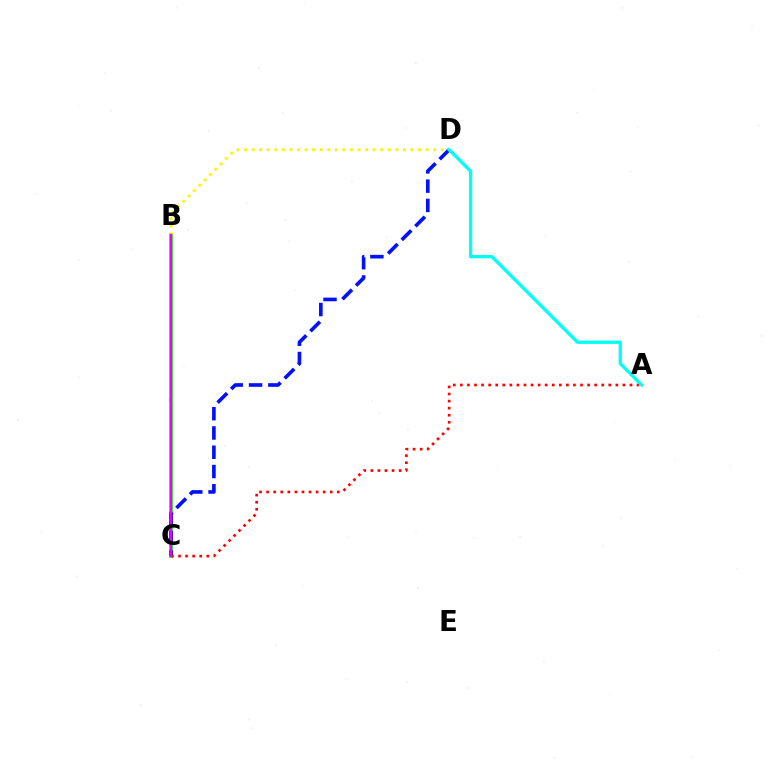{('B', 'C'): [{'color': '#08ff00', 'line_style': 'solid', 'thickness': 2.67}, {'color': '#ee00ff', 'line_style': 'solid', 'thickness': 1.65}], ('C', 'D'): [{'color': '#0010ff', 'line_style': 'dashed', 'thickness': 2.62}], ('A', 'C'): [{'color': '#ff0000', 'line_style': 'dotted', 'thickness': 1.92}], ('B', 'D'): [{'color': '#fcf500', 'line_style': 'dotted', 'thickness': 2.06}], ('A', 'D'): [{'color': '#00fff6', 'line_style': 'solid', 'thickness': 2.37}]}